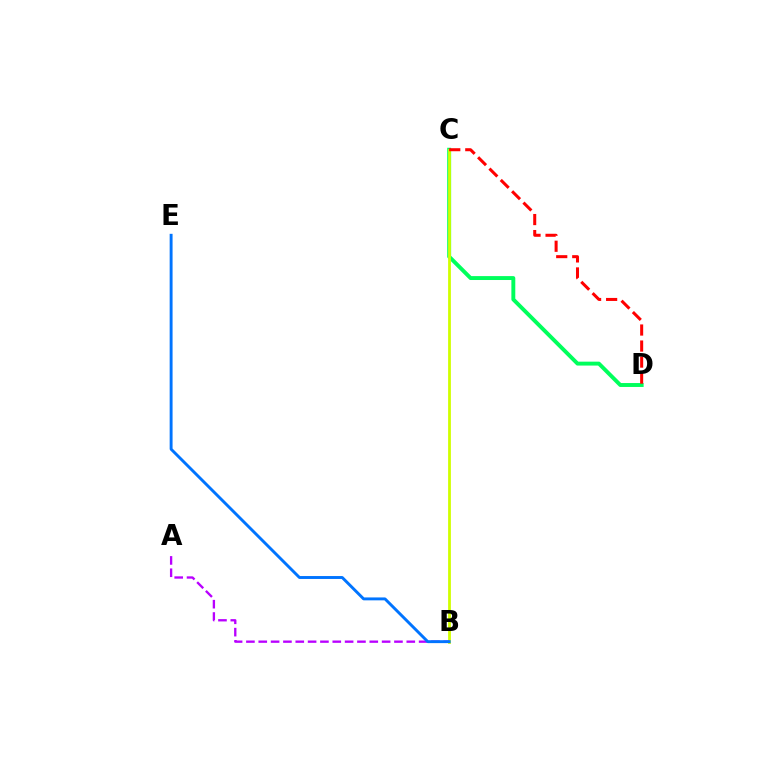{('C', 'D'): [{'color': '#00ff5c', 'line_style': 'solid', 'thickness': 2.82}, {'color': '#ff0000', 'line_style': 'dashed', 'thickness': 2.18}], ('B', 'C'): [{'color': '#d1ff00', 'line_style': 'solid', 'thickness': 2.01}], ('A', 'B'): [{'color': '#b900ff', 'line_style': 'dashed', 'thickness': 1.68}], ('B', 'E'): [{'color': '#0074ff', 'line_style': 'solid', 'thickness': 2.1}]}